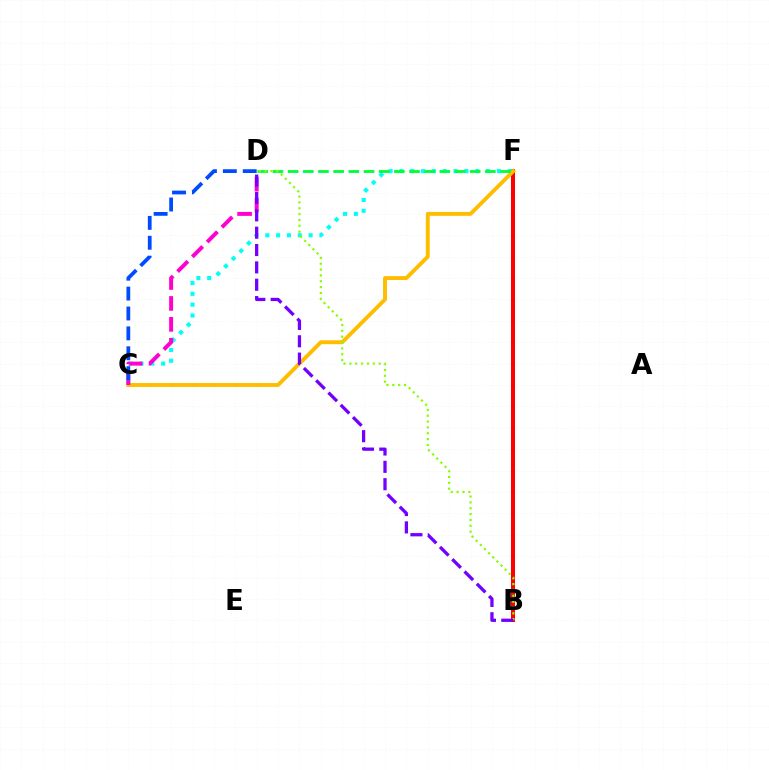{('B', 'F'): [{'color': '#ff0000', 'line_style': 'solid', 'thickness': 2.87}], ('C', 'F'): [{'color': '#00fff6', 'line_style': 'dotted', 'thickness': 2.94}, {'color': '#ffbd00', 'line_style': 'solid', 'thickness': 2.81}], ('D', 'F'): [{'color': '#00ff39', 'line_style': 'dashed', 'thickness': 2.06}], ('C', 'D'): [{'color': '#ff00cf', 'line_style': 'dashed', 'thickness': 2.84}, {'color': '#004bff', 'line_style': 'dashed', 'thickness': 2.7}], ('B', 'D'): [{'color': '#84ff00', 'line_style': 'dotted', 'thickness': 1.59}, {'color': '#7200ff', 'line_style': 'dashed', 'thickness': 2.36}]}